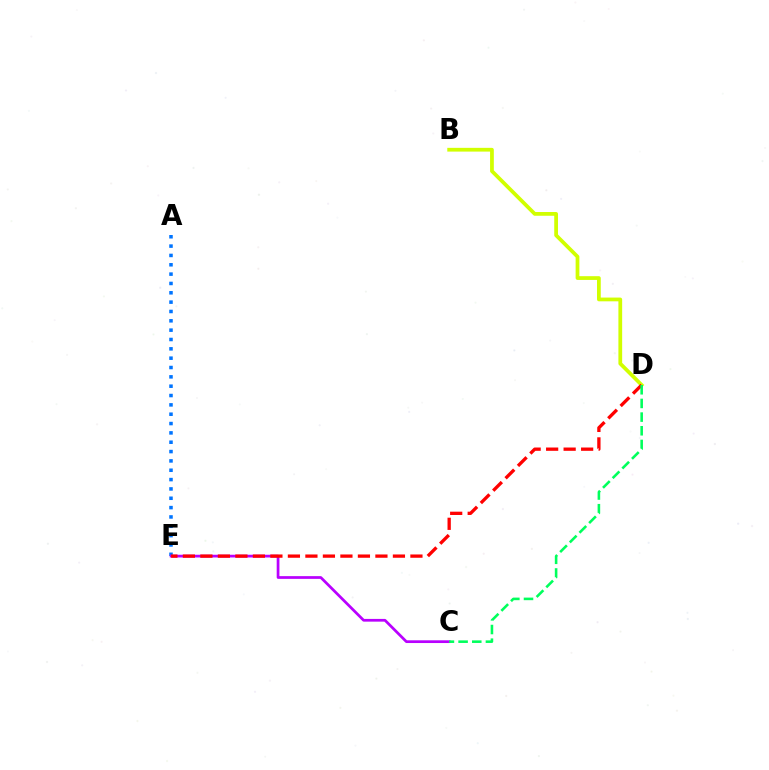{('A', 'E'): [{'color': '#0074ff', 'line_style': 'dotted', 'thickness': 2.54}], ('B', 'D'): [{'color': '#d1ff00', 'line_style': 'solid', 'thickness': 2.7}], ('C', 'E'): [{'color': '#b900ff', 'line_style': 'solid', 'thickness': 1.97}], ('D', 'E'): [{'color': '#ff0000', 'line_style': 'dashed', 'thickness': 2.38}], ('C', 'D'): [{'color': '#00ff5c', 'line_style': 'dashed', 'thickness': 1.86}]}